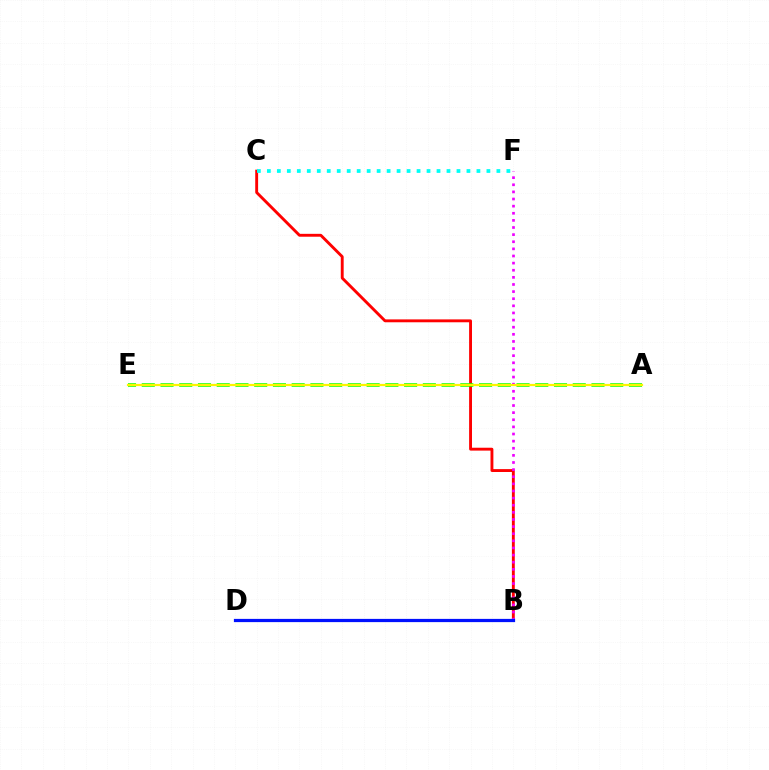{('B', 'C'): [{'color': '#ff0000', 'line_style': 'solid', 'thickness': 2.08}], ('B', 'F'): [{'color': '#ee00ff', 'line_style': 'dotted', 'thickness': 1.93}], ('C', 'F'): [{'color': '#00fff6', 'line_style': 'dotted', 'thickness': 2.71}], ('A', 'E'): [{'color': '#08ff00', 'line_style': 'dashed', 'thickness': 2.55}, {'color': '#fcf500', 'line_style': 'solid', 'thickness': 1.59}], ('B', 'D'): [{'color': '#0010ff', 'line_style': 'solid', 'thickness': 2.32}]}